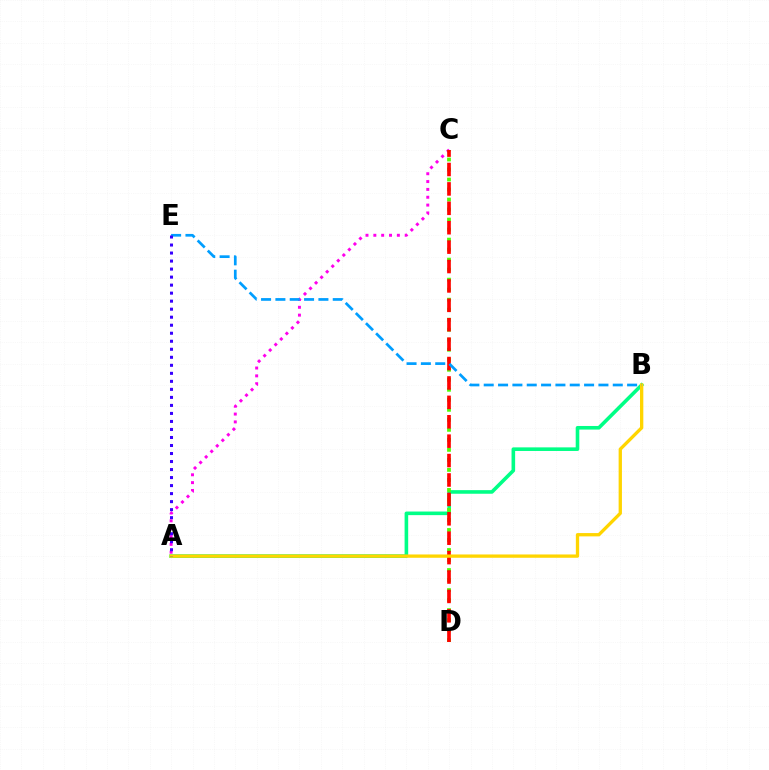{('A', 'B'): [{'color': '#00ff86', 'line_style': 'solid', 'thickness': 2.59}, {'color': '#ffd500', 'line_style': 'solid', 'thickness': 2.38}], ('A', 'C'): [{'color': '#ff00ed', 'line_style': 'dotted', 'thickness': 2.13}], ('C', 'D'): [{'color': '#4fff00', 'line_style': 'dotted', 'thickness': 2.72}, {'color': '#ff0000', 'line_style': 'dashed', 'thickness': 2.64}], ('B', 'E'): [{'color': '#009eff', 'line_style': 'dashed', 'thickness': 1.95}], ('A', 'E'): [{'color': '#3700ff', 'line_style': 'dotted', 'thickness': 2.18}]}